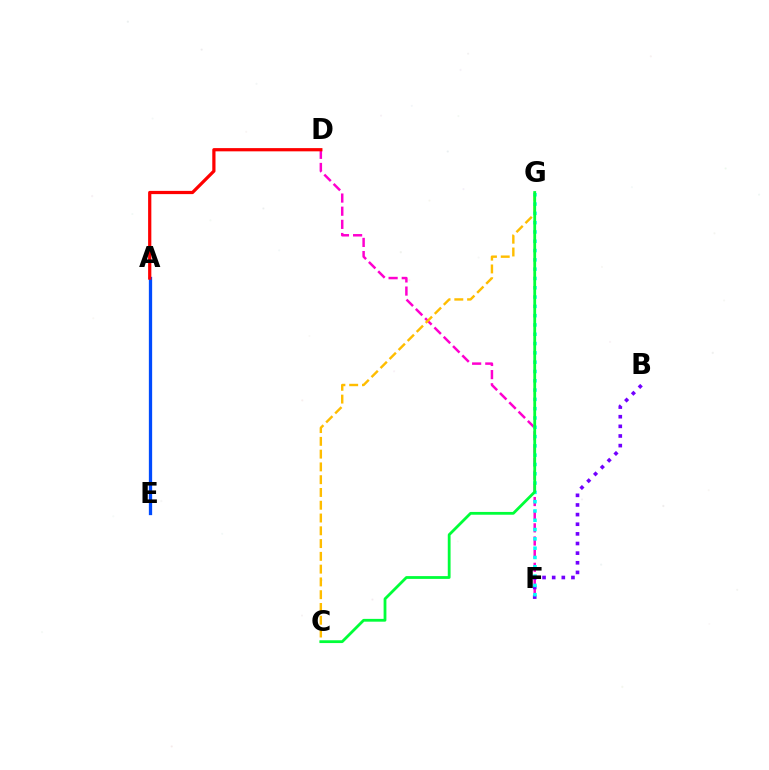{('D', 'F'): [{'color': '#ff00cf', 'line_style': 'dashed', 'thickness': 1.79}], ('C', 'G'): [{'color': '#ffbd00', 'line_style': 'dashed', 'thickness': 1.74}, {'color': '#00ff39', 'line_style': 'solid', 'thickness': 2.01}], ('A', 'E'): [{'color': '#84ff00', 'line_style': 'dashed', 'thickness': 2.12}, {'color': '#004bff', 'line_style': 'solid', 'thickness': 2.37}], ('B', 'F'): [{'color': '#7200ff', 'line_style': 'dotted', 'thickness': 2.62}], ('F', 'G'): [{'color': '#00fff6', 'line_style': 'dotted', 'thickness': 2.53}], ('A', 'D'): [{'color': '#ff0000', 'line_style': 'solid', 'thickness': 2.32}]}